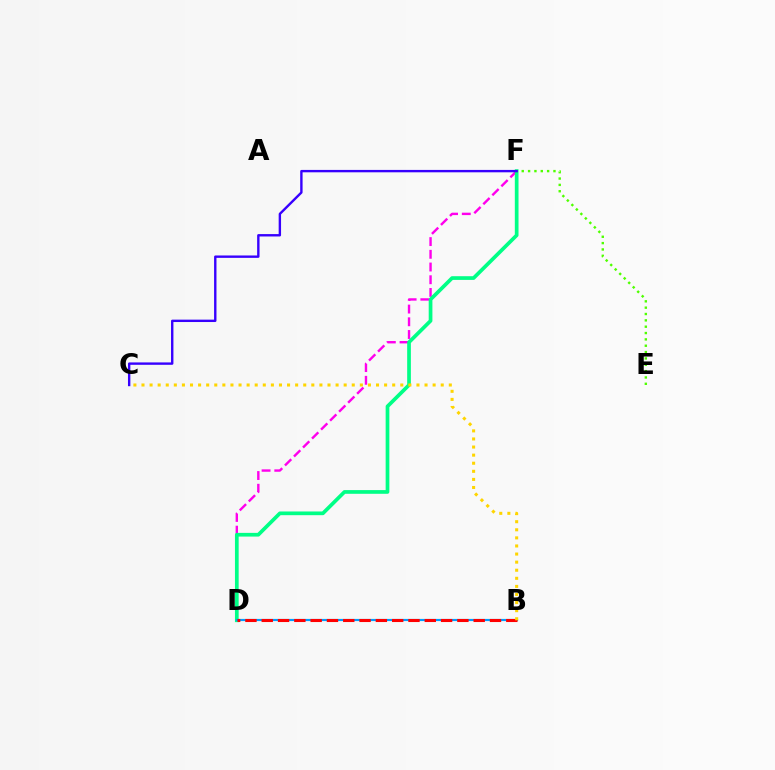{('D', 'F'): [{'color': '#ff00ed', 'line_style': 'dashed', 'thickness': 1.73}, {'color': '#00ff86', 'line_style': 'solid', 'thickness': 2.67}], ('E', 'F'): [{'color': '#4fff00', 'line_style': 'dotted', 'thickness': 1.72}], ('C', 'F'): [{'color': '#3700ff', 'line_style': 'solid', 'thickness': 1.72}], ('B', 'D'): [{'color': '#009eff', 'line_style': 'solid', 'thickness': 1.56}, {'color': '#ff0000', 'line_style': 'dashed', 'thickness': 2.21}], ('B', 'C'): [{'color': '#ffd500', 'line_style': 'dotted', 'thickness': 2.2}]}